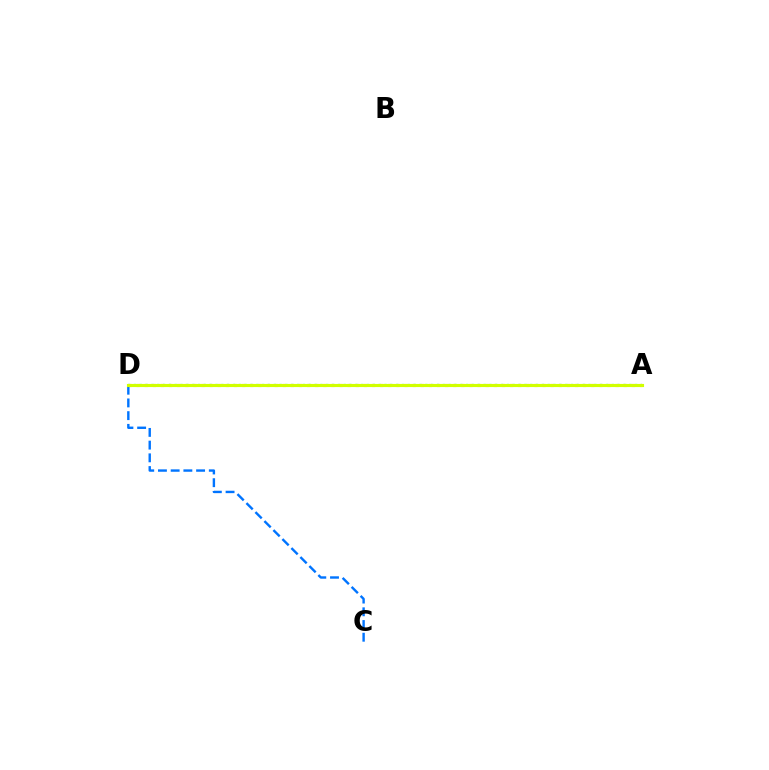{('C', 'D'): [{'color': '#0074ff', 'line_style': 'dashed', 'thickness': 1.73}], ('A', 'D'): [{'color': '#00ff5c', 'line_style': 'dotted', 'thickness': 1.58}, {'color': '#b900ff', 'line_style': 'dotted', 'thickness': 2.03}, {'color': '#ff0000', 'line_style': 'dotted', 'thickness': 2.21}, {'color': '#d1ff00', 'line_style': 'solid', 'thickness': 2.25}]}